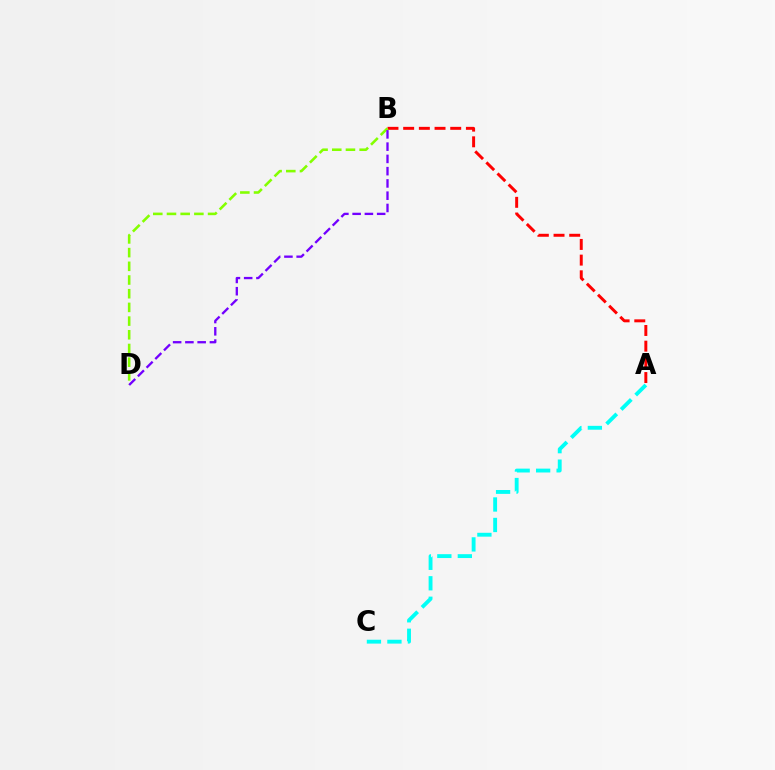{('A', 'B'): [{'color': '#ff0000', 'line_style': 'dashed', 'thickness': 2.13}], ('A', 'C'): [{'color': '#00fff6', 'line_style': 'dashed', 'thickness': 2.78}], ('B', 'D'): [{'color': '#84ff00', 'line_style': 'dashed', 'thickness': 1.86}, {'color': '#7200ff', 'line_style': 'dashed', 'thickness': 1.67}]}